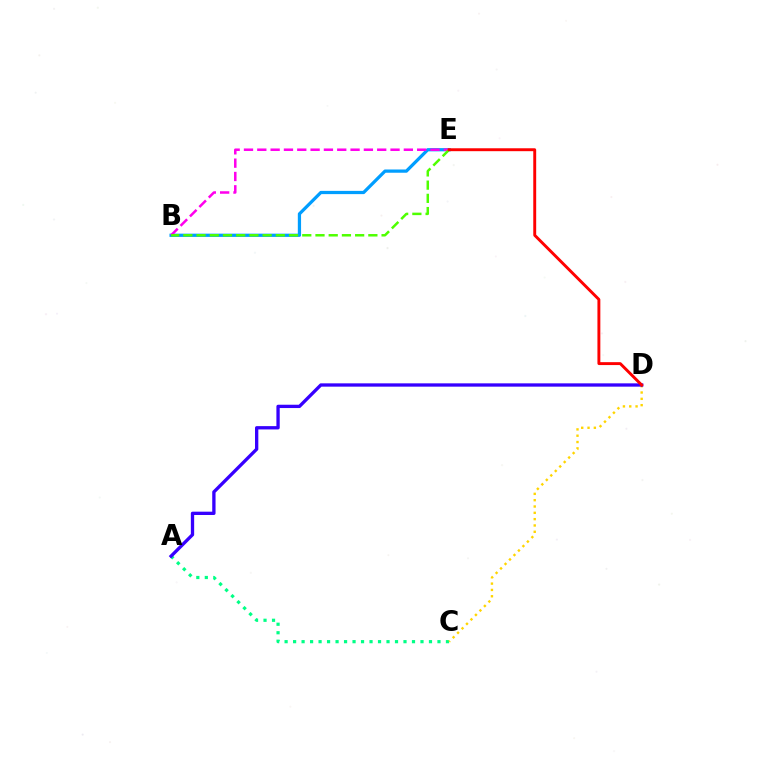{('B', 'E'): [{'color': '#009eff', 'line_style': 'solid', 'thickness': 2.34}, {'color': '#ff00ed', 'line_style': 'dashed', 'thickness': 1.81}, {'color': '#4fff00', 'line_style': 'dashed', 'thickness': 1.8}], ('A', 'C'): [{'color': '#00ff86', 'line_style': 'dotted', 'thickness': 2.31}], ('C', 'D'): [{'color': '#ffd500', 'line_style': 'dotted', 'thickness': 1.72}], ('A', 'D'): [{'color': '#3700ff', 'line_style': 'solid', 'thickness': 2.39}], ('D', 'E'): [{'color': '#ff0000', 'line_style': 'solid', 'thickness': 2.1}]}